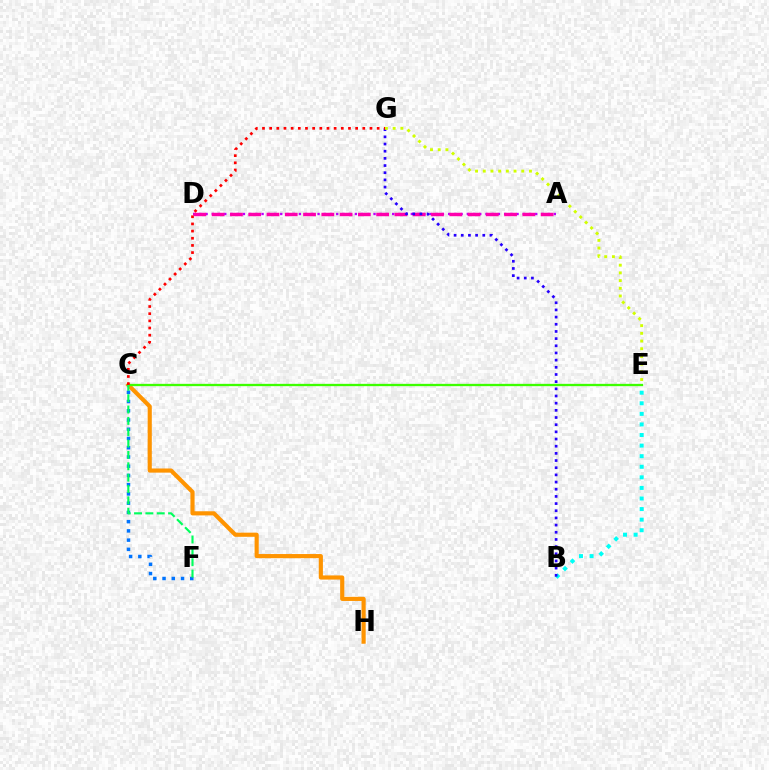{('B', 'E'): [{'color': '#00fff6', 'line_style': 'dotted', 'thickness': 2.87}], ('A', 'D'): [{'color': '#b900ff', 'line_style': 'dotted', 'thickness': 1.69}, {'color': '#ff00ac', 'line_style': 'dashed', 'thickness': 2.48}], ('C', 'F'): [{'color': '#0074ff', 'line_style': 'dotted', 'thickness': 2.51}, {'color': '#00ff5c', 'line_style': 'dashed', 'thickness': 1.54}], ('B', 'G'): [{'color': '#2500ff', 'line_style': 'dotted', 'thickness': 1.95}], ('E', 'G'): [{'color': '#d1ff00', 'line_style': 'dotted', 'thickness': 2.09}], ('C', 'H'): [{'color': '#ff9400', 'line_style': 'solid', 'thickness': 2.99}], ('C', 'E'): [{'color': '#3dff00', 'line_style': 'solid', 'thickness': 1.67}], ('C', 'G'): [{'color': '#ff0000', 'line_style': 'dotted', 'thickness': 1.95}]}